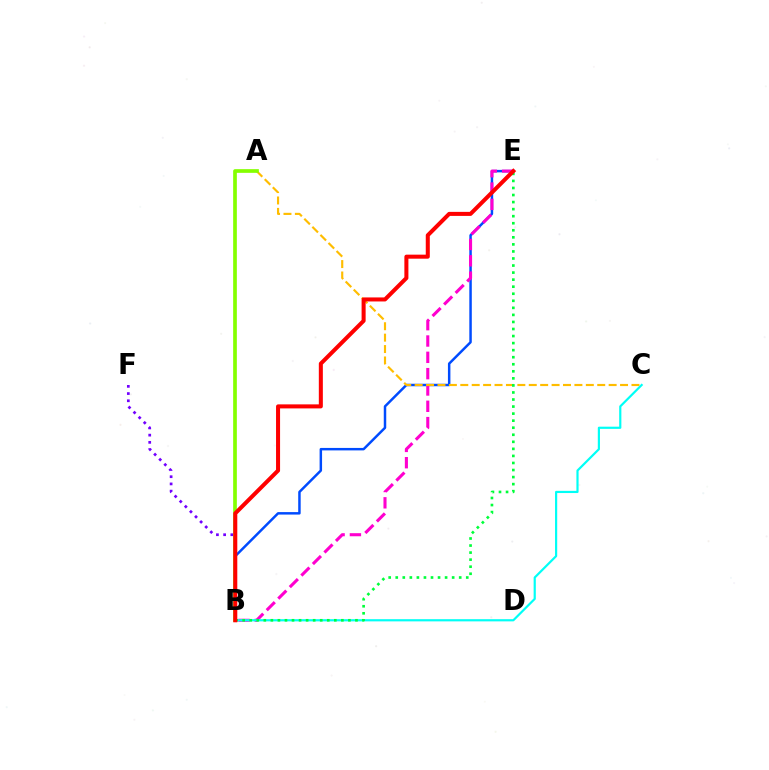{('B', 'E'): [{'color': '#004bff', 'line_style': 'solid', 'thickness': 1.78}, {'color': '#ff00cf', 'line_style': 'dashed', 'thickness': 2.22}, {'color': '#00ff39', 'line_style': 'dotted', 'thickness': 1.92}, {'color': '#ff0000', 'line_style': 'solid', 'thickness': 2.9}], ('B', 'F'): [{'color': '#7200ff', 'line_style': 'dotted', 'thickness': 1.96}], ('A', 'C'): [{'color': '#ffbd00', 'line_style': 'dashed', 'thickness': 1.55}], ('B', 'C'): [{'color': '#00fff6', 'line_style': 'solid', 'thickness': 1.57}], ('A', 'B'): [{'color': '#84ff00', 'line_style': 'solid', 'thickness': 2.66}]}